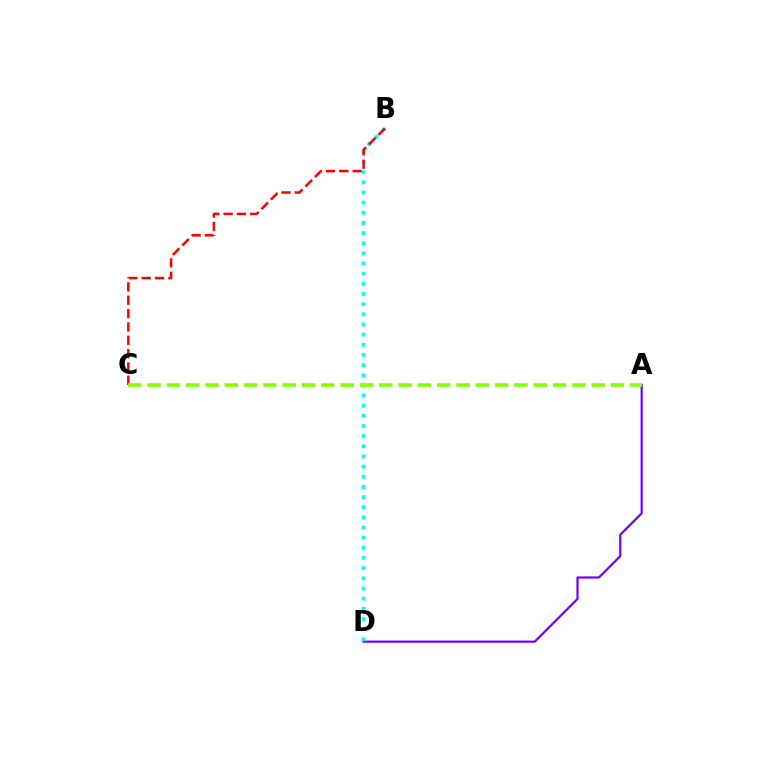{('A', 'D'): [{'color': '#7200ff', 'line_style': 'solid', 'thickness': 1.59}], ('B', 'D'): [{'color': '#00fff6', 'line_style': 'dotted', 'thickness': 2.76}], ('B', 'C'): [{'color': '#ff0000', 'line_style': 'dashed', 'thickness': 1.81}], ('A', 'C'): [{'color': '#84ff00', 'line_style': 'dashed', 'thickness': 2.62}]}